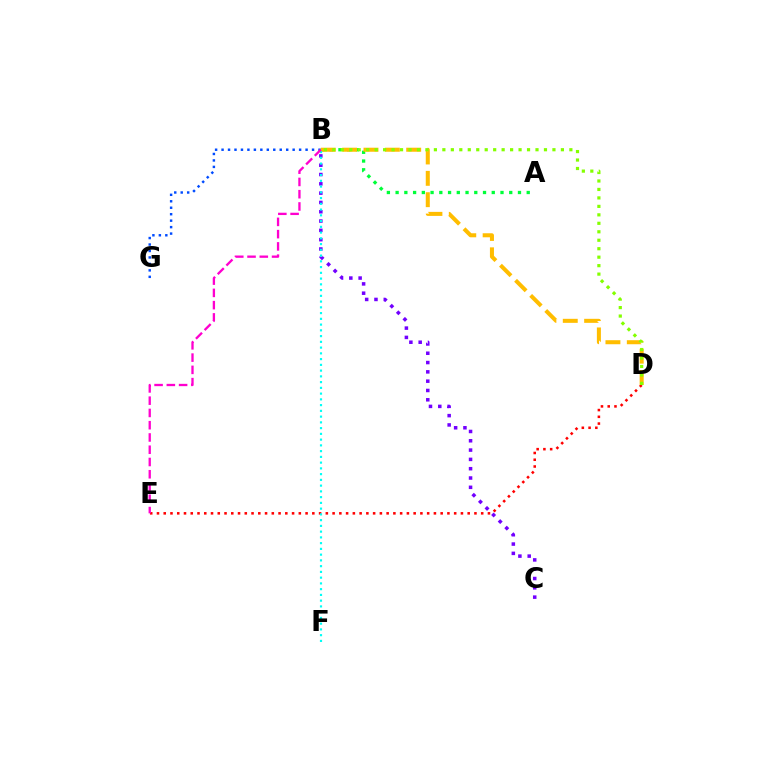{('B', 'G'): [{'color': '#004bff', 'line_style': 'dotted', 'thickness': 1.76}], ('D', 'E'): [{'color': '#ff0000', 'line_style': 'dotted', 'thickness': 1.84}], ('B', 'C'): [{'color': '#7200ff', 'line_style': 'dotted', 'thickness': 2.53}], ('A', 'B'): [{'color': '#00ff39', 'line_style': 'dotted', 'thickness': 2.37}], ('B', 'D'): [{'color': '#ffbd00', 'line_style': 'dashed', 'thickness': 2.9}, {'color': '#84ff00', 'line_style': 'dotted', 'thickness': 2.3}], ('B', 'F'): [{'color': '#00fff6', 'line_style': 'dotted', 'thickness': 1.56}], ('B', 'E'): [{'color': '#ff00cf', 'line_style': 'dashed', 'thickness': 1.67}]}